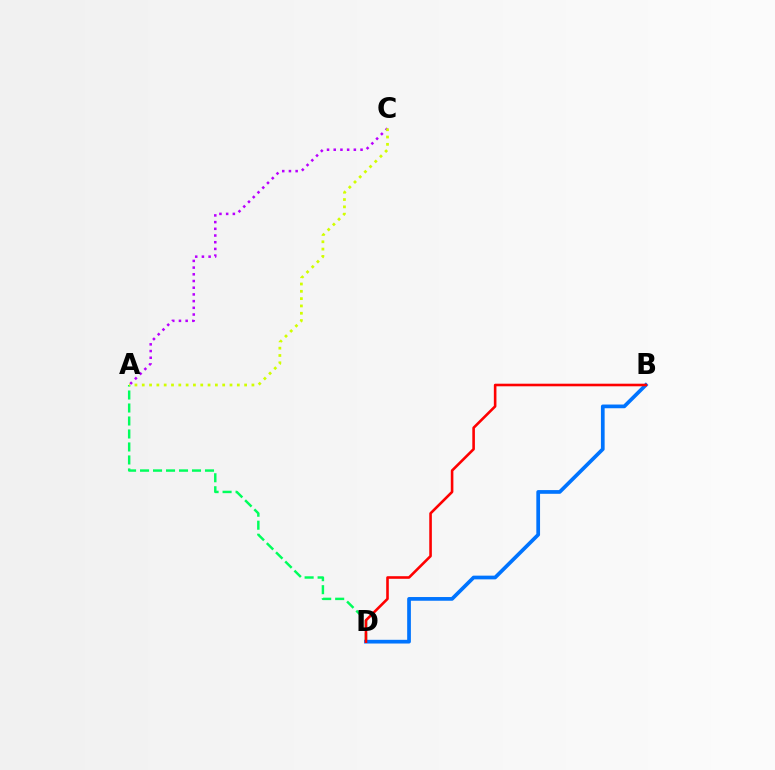{('A', 'D'): [{'color': '#00ff5c', 'line_style': 'dashed', 'thickness': 1.76}], ('A', 'C'): [{'color': '#b900ff', 'line_style': 'dotted', 'thickness': 1.82}, {'color': '#d1ff00', 'line_style': 'dotted', 'thickness': 1.99}], ('B', 'D'): [{'color': '#0074ff', 'line_style': 'solid', 'thickness': 2.67}, {'color': '#ff0000', 'line_style': 'solid', 'thickness': 1.87}]}